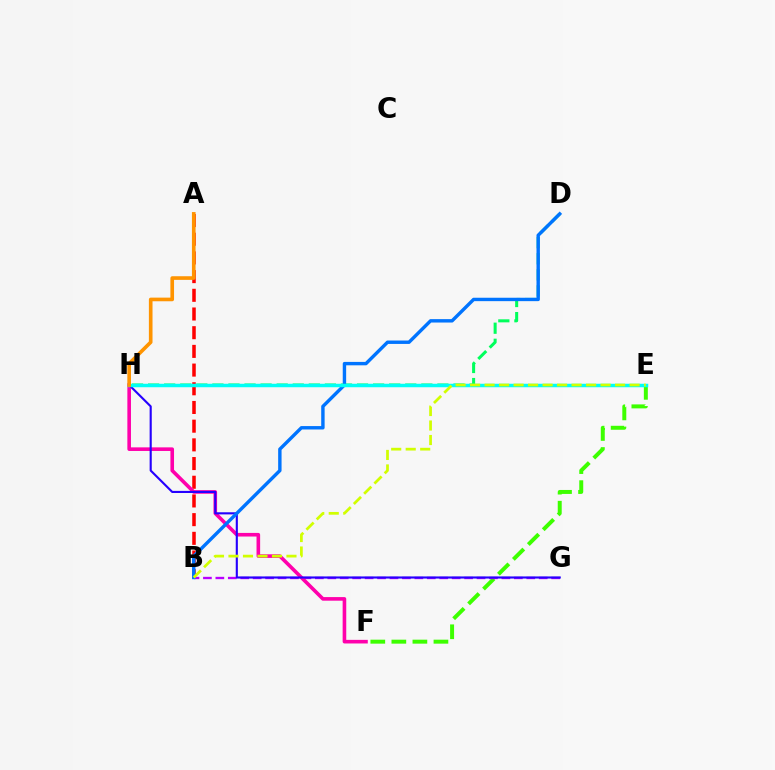{('D', 'H'): [{'color': '#00ff5c', 'line_style': 'dashed', 'thickness': 2.18}], ('A', 'B'): [{'color': '#ff0000', 'line_style': 'dashed', 'thickness': 2.54}], ('E', 'F'): [{'color': '#3dff00', 'line_style': 'dashed', 'thickness': 2.86}], ('B', 'G'): [{'color': '#b900ff', 'line_style': 'dashed', 'thickness': 1.69}], ('F', 'H'): [{'color': '#ff00ac', 'line_style': 'solid', 'thickness': 2.6}], ('G', 'H'): [{'color': '#2500ff', 'line_style': 'solid', 'thickness': 1.52}], ('B', 'D'): [{'color': '#0074ff', 'line_style': 'solid', 'thickness': 2.45}], ('E', 'H'): [{'color': '#00fff6', 'line_style': 'solid', 'thickness': 2.5}], ('B', 'E'): [{'color': '#d1ff00', 'line_style': 'dashed', 'thickness': 1.97}], ('A', 'H'): [{'color': '#ff9400', 'line_style': 'solid', 'thickness': 2.62}]}